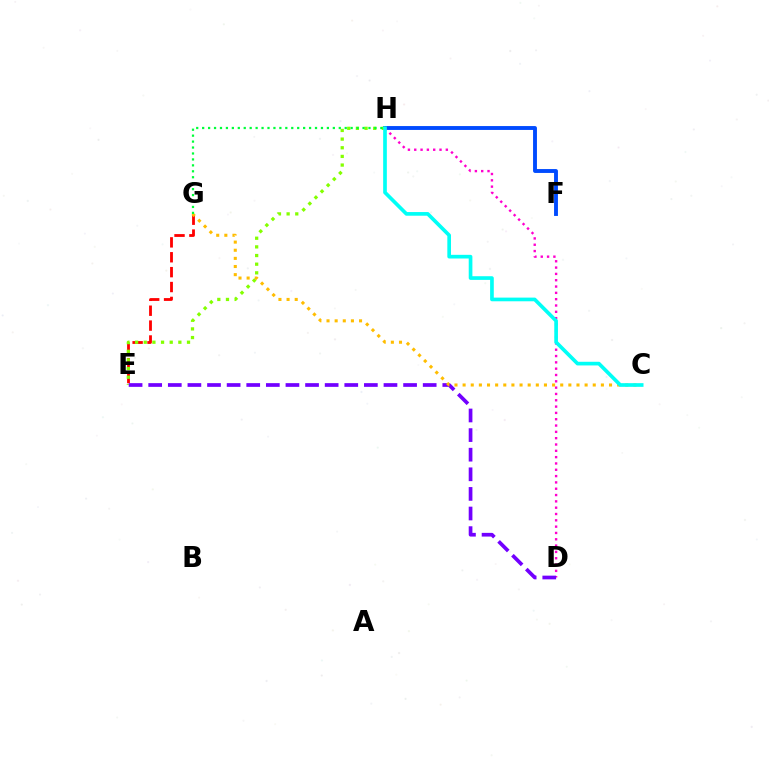{('F', 'H'): [{'color': '#004bff', 'line_style': 'solid', 'thickness': 2.8}], ('E', 'G'): [{'color': '#ff0000', 'line_style': 'dashed', 'thickness': 2.02}], ('D', 'H'): [{'color': '#ff00cf', 'line_style': 'dotted', 'thickness': 1.72}], ('E', 'H'): [{'color': '#84ff00', 'line_style': 'dotted', 'thickness': 2.35}], ('D', 'E'): [{'color': '#7200ff', 'line_style': 'dashed', 'thickness': 2.66}], ('C', 'G'): [{'color': '#ffbd00', 'line_style': 'dotted', 'thickness': 2.21}], ('C', 'H'): [{'color': '#00fff6', 'line_style': 'solid', 'thickness': 2.64}], ('G', 'H'): [{'color': '#00ff39', 'line_style': 'dotted', 'thickness': 1.61}]}